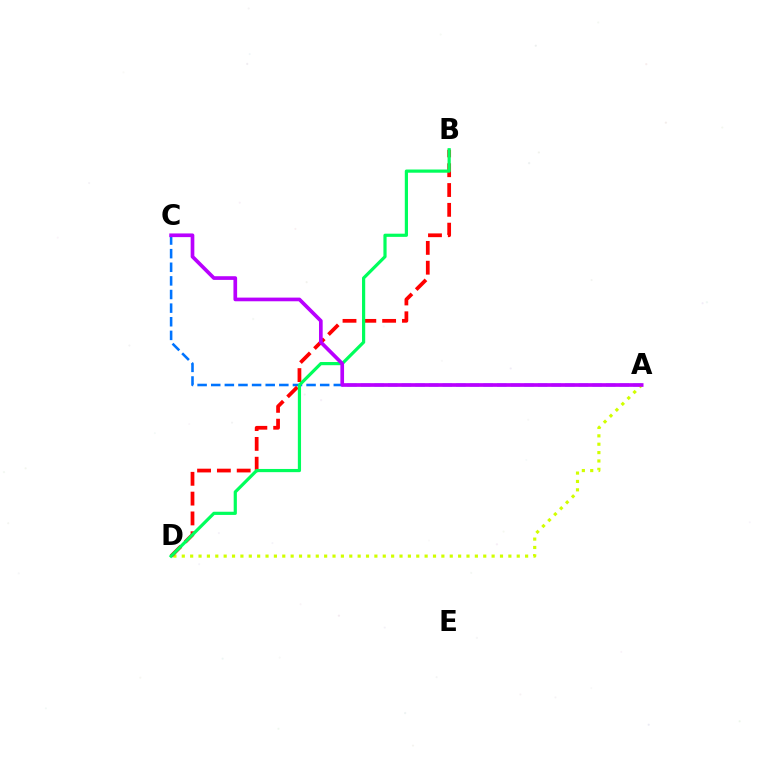{('A', 'C'): [{'color': '#0074ff', 'line_style': 'dashed', 'thickness': 1.85}, {'color': '#b900ff', 'line_style': 'solid', 'thickness': 2.65}], ('A', 'D'): [{'color': '#d1ff00', 'line_style': 'dotted', 'thickness': 2.28}], ('B', 'D'): [{'color': '#ff0000', 'line_style': 'dashed', 'thickness': 2.69}, {'color': '#00ff5c', 'line_style': 'solid', 'thickness': 2.3}]}